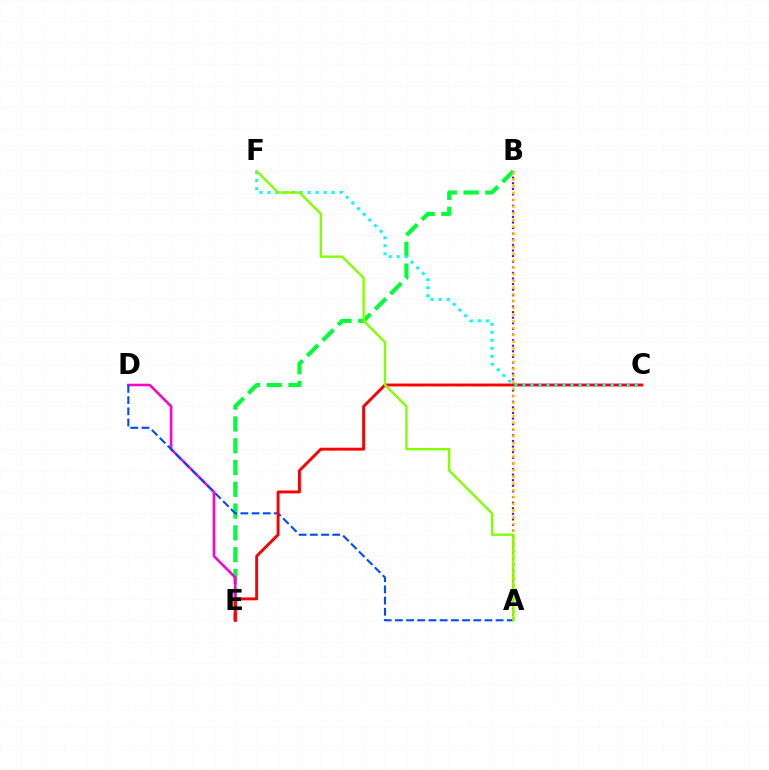{('A', 'B'): [{'color': '#7200ff', 'line_style': 'dotted', 'thickness': 1.52}, {'color': '#ffbd00', 'line_style': 'dotted', 'thickness': 1.84}], ('B', 'E'): [{'color': '#00ff39', 'line_style': 'dashed', 'thickness': 2.96}], ('D', 'E'): [{'color': '#ff00cf', 'line_style': 'solid', 'thickness': 1.83}], ('A', 'D'): [{'color': '#004bff', 'line_style': 'dashed', 'thickness': 1.52}], ('C', 'E'): [{'color': '#ff0000', 'line_style': 'solid', 'thickness': 2.09}], ('C', 'F'): [{'color': '#00fff6', 'line_style': 'dotted', 'thickness': 2.18}], ('A', 'F'): [{'color': '#84ff00', 'line_style': 'solid', 'thickness': 1.71}]}